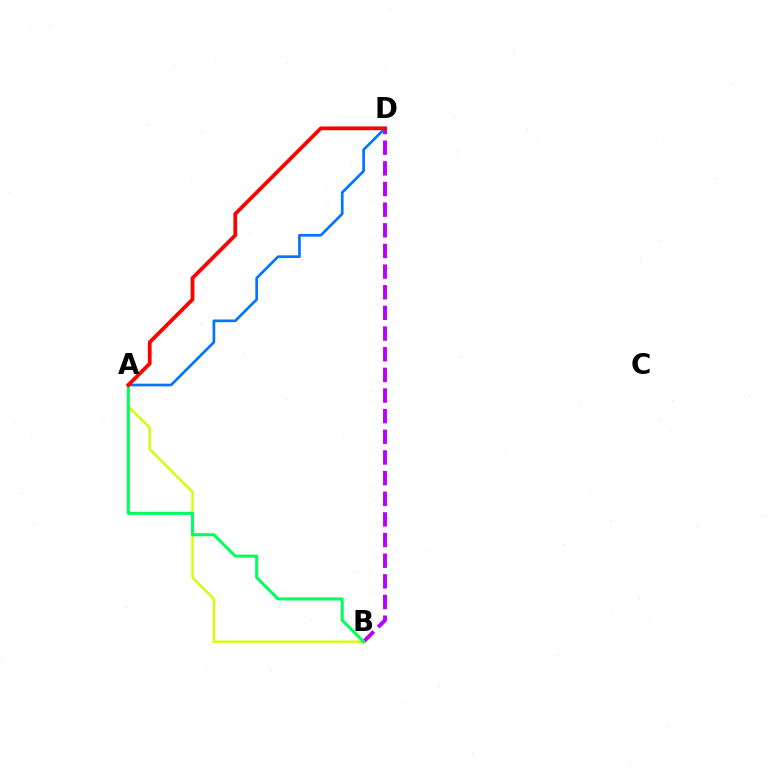{('B', 'D'): [{'color': '#b900ff', 'line_style': 'dashed', 'thickness': 2.81}], ('A', 'B'): [{'color': '#d1ff00', 'line_style': 'solid', 'thickness': 1.7}, {'color': '#00ff5c', 'line_style': 'solid', 'thickness': 2.18}], ('A', 'D'): [{'color': '#0074ff', 'line_style': 'solid', 'thickness': 1.92}, {'color': '#ff0000', 'line_style': 'solid', 'thickness': 2.71}]}